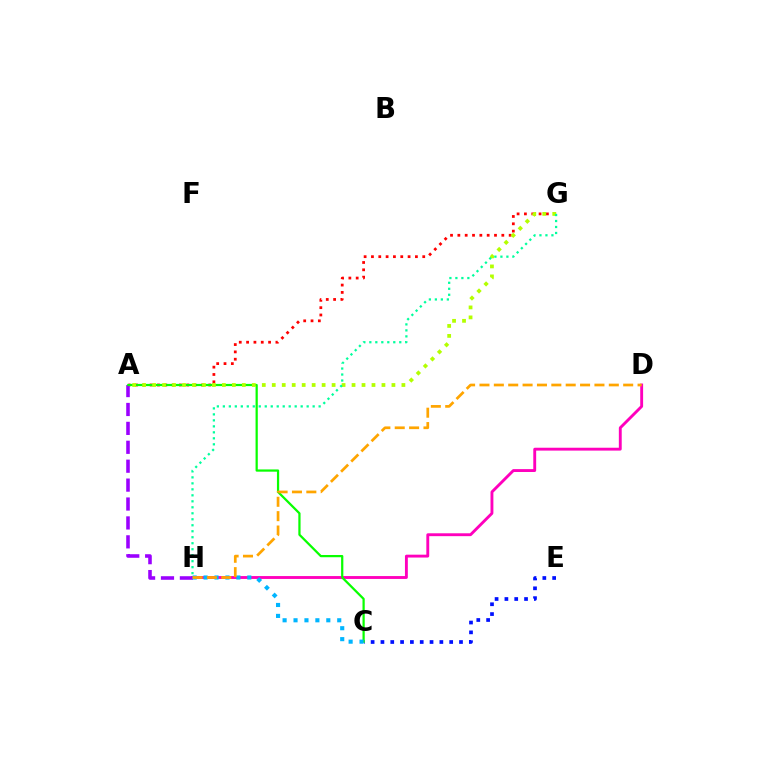{('A', 'G'): [{'color': '#ff0000', 'line_style': 'dotted', 'thickness': 1.99}, {'color': '#b3ff00', 'line_style': 'dotted', 'thickness': 2.71}], ('C', 'E'): [{'color': '#0010ff', 'line_style': 'dotted', 'thickness': 2.67}], ('D', 'H'): [{'color': '#ff00bd', 'line_style': 'solid', 'thickness': 2.07}, {'color': '#ffa500', 'line_style': 'dashed', 'thickness': 1.95}], ('A', 'H'): [{'color': '#9b00ff', 'line_style': 'dashed', 'thickness': 2.57}], ('A', 'C'): [{'color': '#08ff00', 'line_style': 'solid', 'thickness': 1.61}], ('C', 'H'): [{'color': '#00b5ff', 'line_style': 'dotted', 'thickness': 2.97}], ('G', 'H'): [{'color': '#00ff9d', 'line_style': 'dotted', 'thickness': 1.63}]}